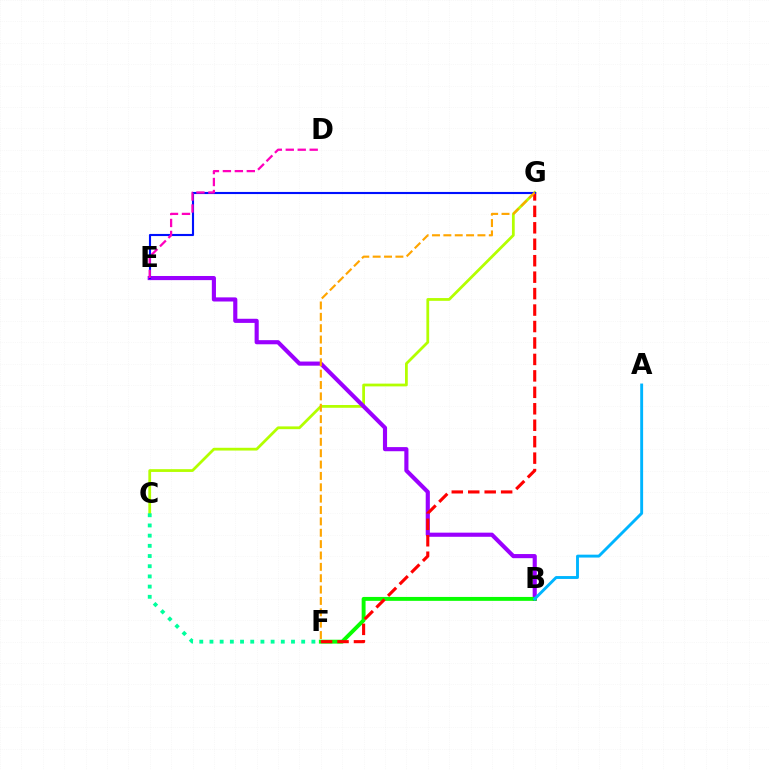{('C', 'G'): [{'color': '#b3ff00', 'line_style': 'solid', 'thickness': 1.99}], ('B', 'E'): [{'color': '#9b00ff', 'line_style': 'solid', 'thickness': 2.97}], ('B', 'F'): [{'color': '#08ff00', 'line_style': 'solid', 'thickness': 2.81}], ('A', 'B'): [{'color': '#00b5ff', 'line_style': 'solid', 'thickness': 2.08}], ('F', 'G'): [{'color': '#ff0000', 'line_style': 'dashed', 'thickness': 2.23}, {'color': '#ffa500', 'line_style': 'dashed', 'thickness': 1.54}], ('E', 'G'): [{'color': '#0010ff', 'line_style': 'solid', 'thickness': 1.53}], ('D', 'E'): [{'color': '#ff00bd', 'line_style': 'dashed', 'thickness': 1.62}], ('C', 'F'): [{'color': '#00ff9d', 'line_style': 'dotted', 'thickness': 2.77}]}